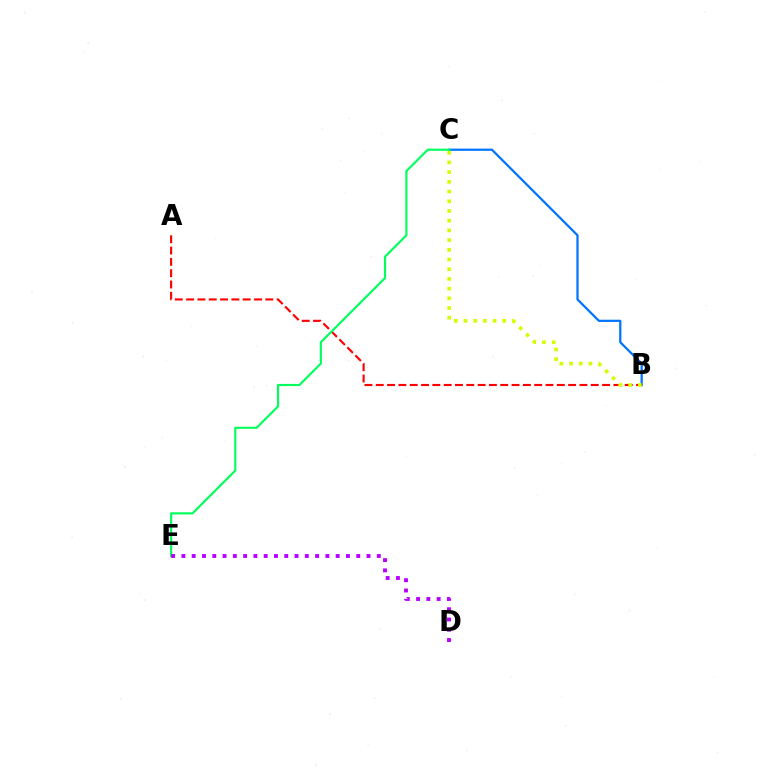{('B', 'C'): [{'color': '#0074ff', 'line_style': 'solid', 'thickness': 1.61}, {'color': '#d1ff00', 'line_style': 'dotted', 'thickness': 2.64}], ('A', 'B'): [{'color': '#ff0000', 'line_style': 'dashed', 'thickness': 1.54}], ('C', 'E'): [{'color': '#00ff5c', 'line_style': 'solid', 'thickness': 1.55}], ('D', 'E'): [{'color': '#b900ff', 'line_style': 'dotted', 'thickness': 2.79}]}